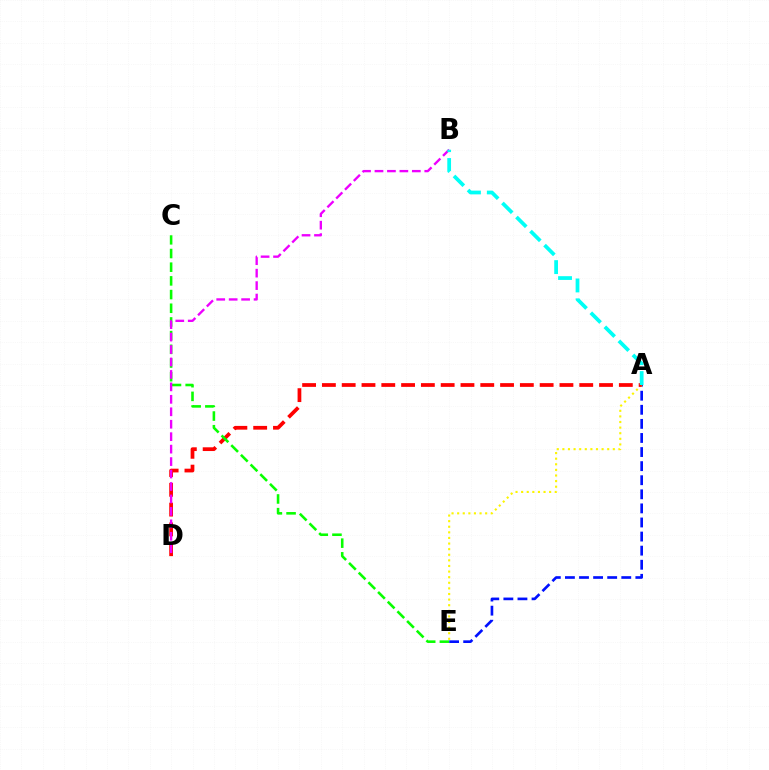{('A', 'E'): [{'color': '#0010ff', 'line_style': 'dashed', 'thickness': 1.91}, {'color': '#fcf500', 'line_style': 'dotted', 'thickness': 1.52}], ('A', 'D'): [{'color': '#ff0000', 'line_style': 'dashed', 'thickness': 2.69}], ('C', 'E'): [{'color': '#08ff00', 'line_style': 'dashed', 'thickness': 1.86}], ('B', 'D'): [{'color': '#ee00ff', 'line_style': 'dashed', 'thickness': 1.69}], ('A', 'B'): [{'color': '#00fff6', 'line_style': 'dashed', 'thickness': 2.7}]}